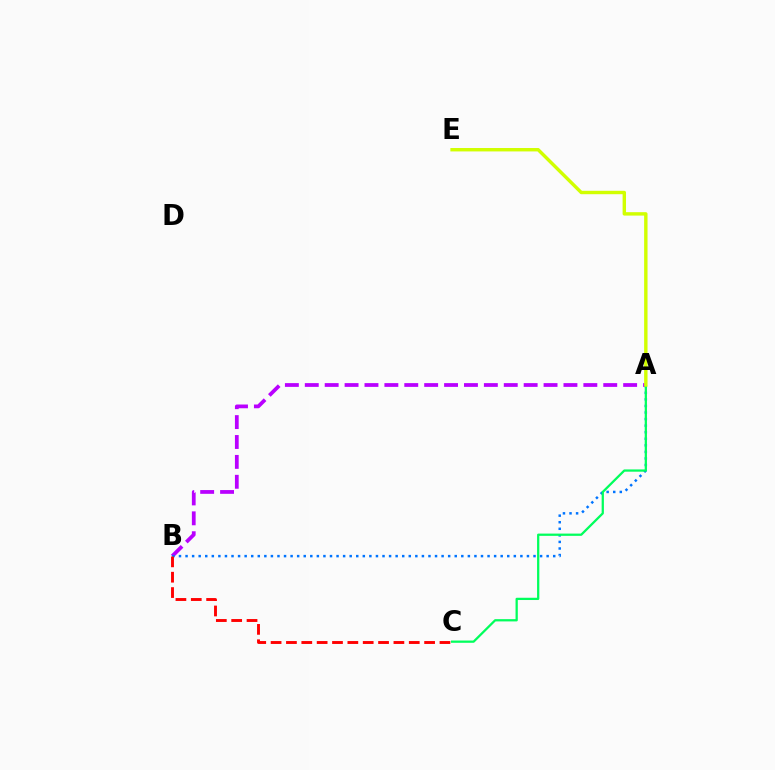{('A', 'B'): [{'color': '#b900ff', 'line_style': 'dashed', 'thickness': 2.7}, {'color': '#0074ff', 'line_style': 'dotted', 'thickness': 1.78}], ('A', 'C'): [{'color': '#00ff5c', 'line_style': 'solid', 'thickness': 1.63}], ('B', 'C'): [{'color': '#ff0000', 'line_style': 'dashed', 'thickness': 2.09}], ('A', 'E'): [{'color': '#d1ff00', 'line_style': 'solid', 'thickness': 2.45}]}